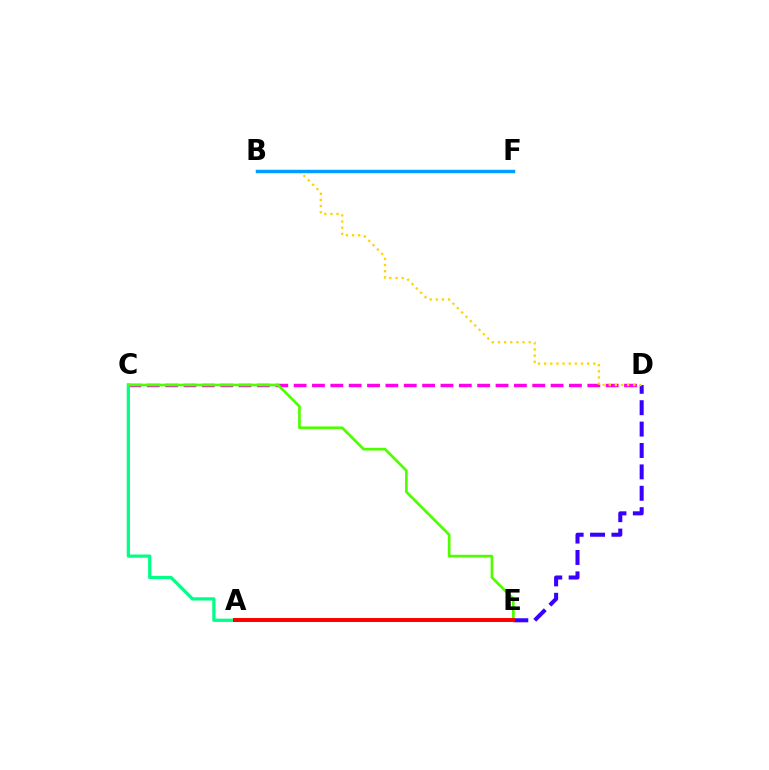{('C', 'D'): [{'color': '#ff00ed', 'line_style': 'dashed', 'thickness': 2.49}], ('D', 'E'): [{'color': '#3700ff', 'line_style': 'dashed', 'thickness': 2.91}], ('A', 'C'): [{'color': '#00ff86', 'line_style': 'solid', 'thickness': 2.34}], ('C', 'E'): [{'color': '#4fff00', 'line_style': 'solid', 'thickness': 1.94}], ('A', 'E'): [{'color': '#ff0000', 'line_style': 'solid', 'thickness': 2.86}], ('B', 'D'): [{'color': '#ffd500', 'line_style': 'dotted', 'thickness': 1.67}], ('B', 'F'): [{'color': '#009eff', 'line_style': 'solid', 'thickness': 2.5}]}